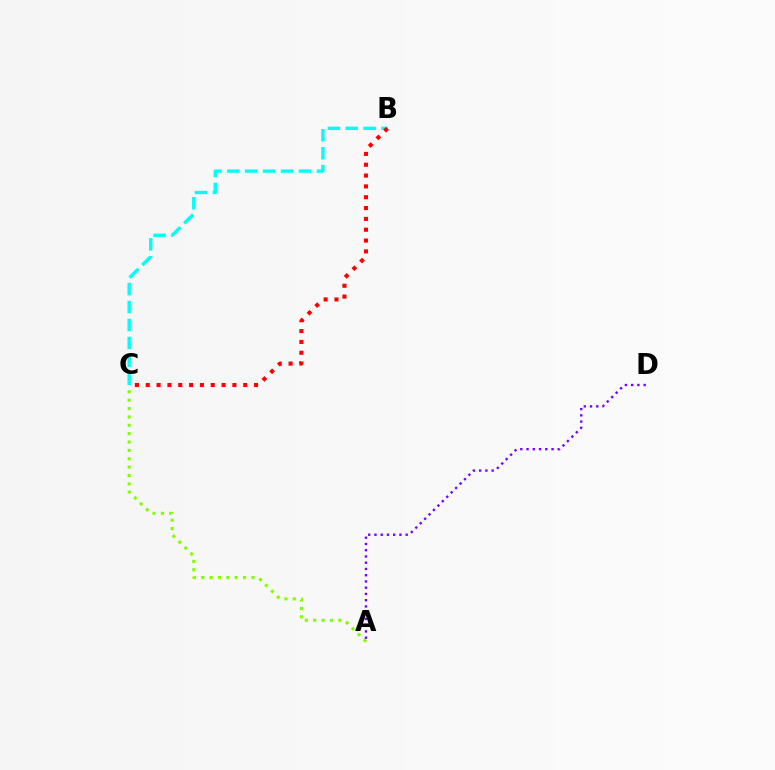{('A', 'C'): [{'color': '#84ff00', 'line_style': 'dotted', 'thickness': 2.27}], ('B', 'C'): [{'color': '#00fff6', 'line_style': 'dashed', 'thickness': 2.43}, {'color': '#ff0000', 'line_style': 'dotted', 'thickness': 2.94}], ('A', 'D'): [{'color': '#7200ff', 'line_style': 'dotted', 'thickness': 1.7}]}